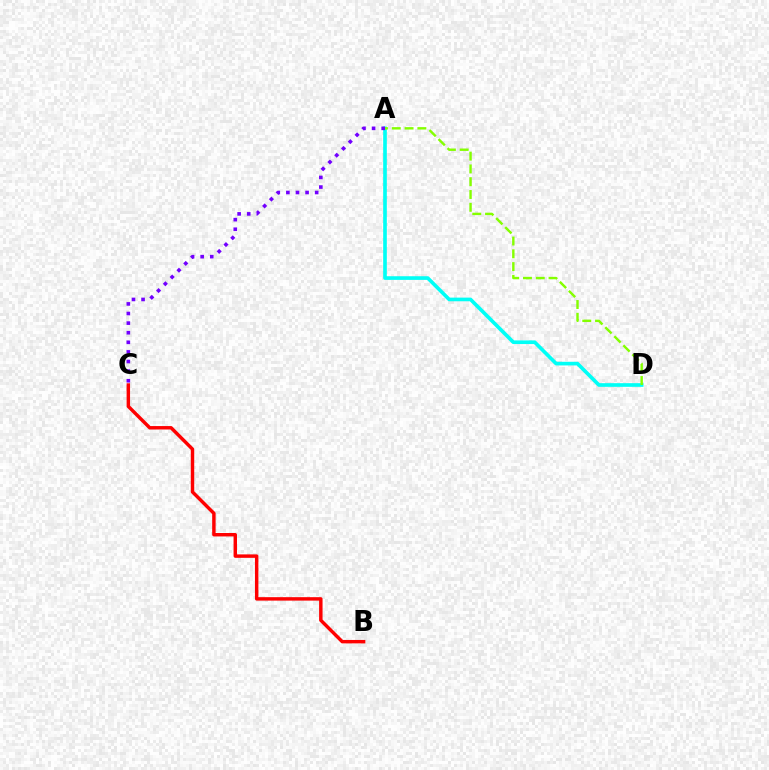{('B', 'C'): [{'color': '#ff0000', 'line_style': 'solid', 'thickness': 2.48}], ('A', 'D'): [{'color': '#00fff6', 'line_style': 'solid', 'thickness': 2.63}, {'color': '#84ff00', 'line_style': 'dashed', 'thickness': 1.74}], ('A', 'C'): [{'color': '#7200ff', 'line_style': 'dotted', 'thickness': 2.61}]}